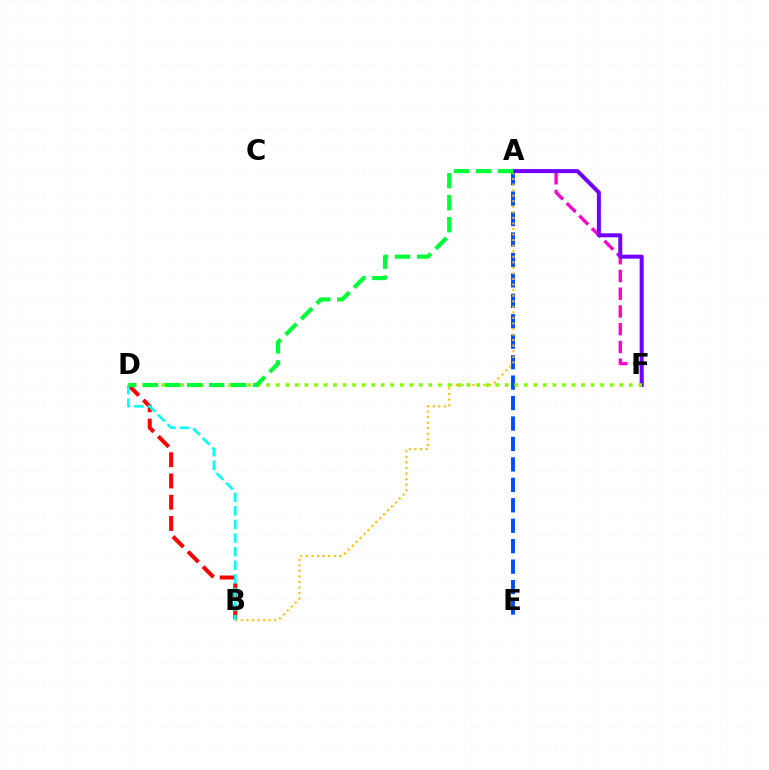{('A', 'E'): [{'color': '#004bff', 'line_style': 'dashed', 'thickness': 2.78}], ('A', 'F'): [{'color': '#ff00cf', 'line_style': 'dashed', 'thickness': 2.41}, {'color': '#7200ff', 'line_style': 'solid', 'thickness': 2.88}], ('B', 'D'): [{'color': '#ff0000', 'line_style': 'dashed', 'thickness': 2.89}, {'color': '#00fff6', 'line_style': 'dashed', 'thickness': 1.85}], ('A', 'B'): [{'color': '#ffbd00', 'line_style': 'dotted', 'thickness': 1.51}], ('D', 'F'): [{'color': '#84ff00', 'line_style': 'dotted', 'thickness': 2.59}], ('A', 'D'): [{'color': '#00ff39', 'line_style': 'dashed', 'thickness': 2.99}]}